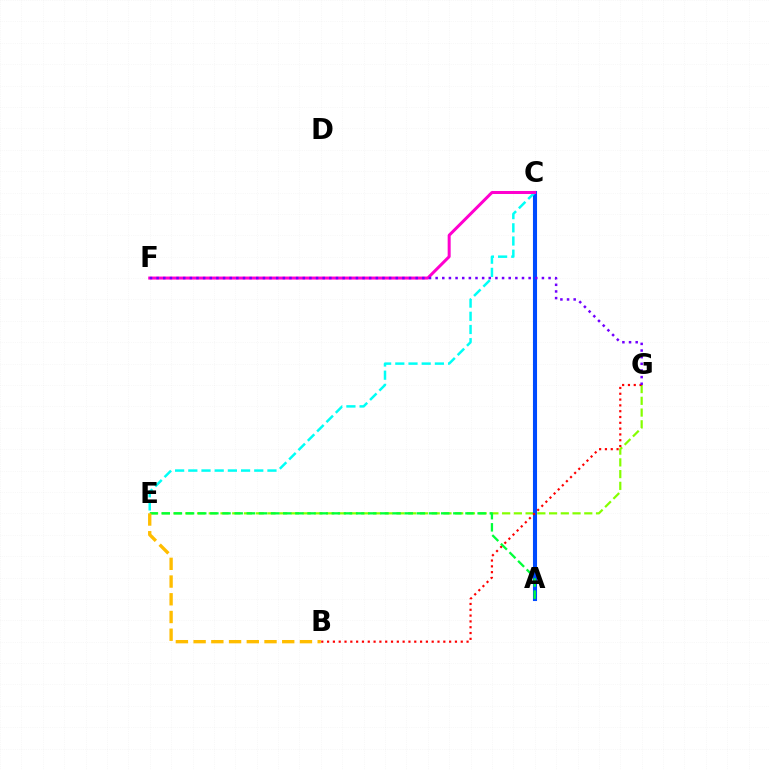{('E', 'G'): [{'color': '#84ff00', 'line_style': 'dashed', 'thickness': 1.59}], ('A', 'C'): [{'color': '#004bff', 'line_style': 'solid', 'thickness': 2.94}], ('B', 'G'): [{'color': '#ff0000', 'line_style': 'dotted', 'thickness': 1.58}], ('C', 'E'): [{'color': '#00fff6', 'line_style': 'dashed', 'thickness': 1.79}], ('A', 'E'): [{'color': '#00ff39', 'line_style': 'dashed', 'thickness': 1.65}], ('C', 'F'): [{'color': '#ff00cf', 'line_style': 'solid', 'thickness': 2.17}], ('F', 'G'): [{'color': '#7200ff', 'line_style': 'dotted', 'thickness': 1.8}], ('B', 'E'): [{'color': '#ffbd00', 'line_style': 'dashed', 'thickness': 2.41}]}